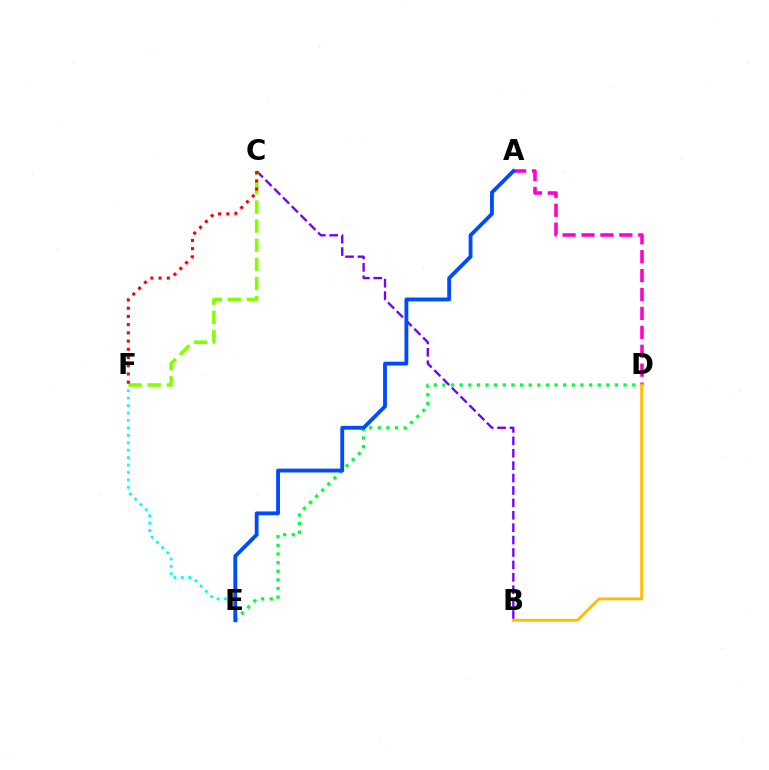{('B', 'C'): [{'color': '#7200ff', 'line_style': 'dashed', 'thickness': 1.69}], ('D', 'E'): [{'color': '#00ff39', 'line_style': 'dotted', 'thickness': 2.34}], ('C', 'F'): [{'color': '#84ff00', 'line_style': 'dashed', 'thickness': 2.6}, {'color': '#ff0000', 'line_style': 'dotted', 'thickness': 2.23}], ('E', 'F'): [{'color': '#00fff6', 'line_style': 'dotted', 'thickness': 2.02}], ('A', 'D'): [{'color': '#ff00cf', 'line_style': 'dashed', 'thickness': 2.57}], ('A', 'E'): [{'color': '#004bff', 'line_style': 'solid', 'thickness': 2.77}], ('B', 'D'): [{'color': '#ffbd00', 'line_style': 'solid', 'thickness': 2.07}]}